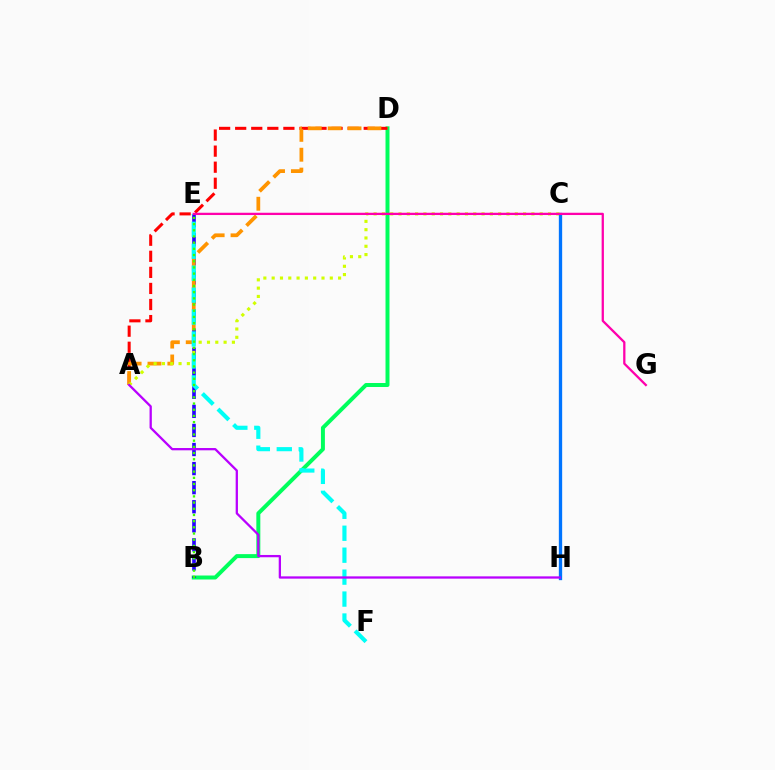{('B', 'D'): [{'color': '#00ff5c', 'line_style': 'solid', 'thickness': 2.86}], ('A', 'D'): [{'color': '#ff0000', 'line_style': 'dashed', 'thickness': 2.18}, {'color': '#ff9400', 'line_style': 'dashed', 'thickness': 2.7}], ('B', 'E'): [{'color': '#2500ff', 'line_style': 'dashed', 'thickness': 2.59}, {'color': '#3dff00', 'line_style': 'dotted', 'thickness': 1.68}], ('A', 'C'): [{'color': '#d1ff00', 'line_style': 'dotted', 'thickness': 2.26}], ('E', 'F'): [{'color': '#00fff6', 'line_style': 'dashed', 'thickness': 2.98}], ('C', 'H'): [{'color': '#0074ff', 'line_style': 'solid', 'thickness': 2.39}], ('E', 'G'): [{'color': '#ff00ac', 'line_style': 'solid', 'thickness': 1.64}], ('A', 'H'): [{'color': '#b900ff', 'line_style': 'solid', 'thickness': 1.64}]}